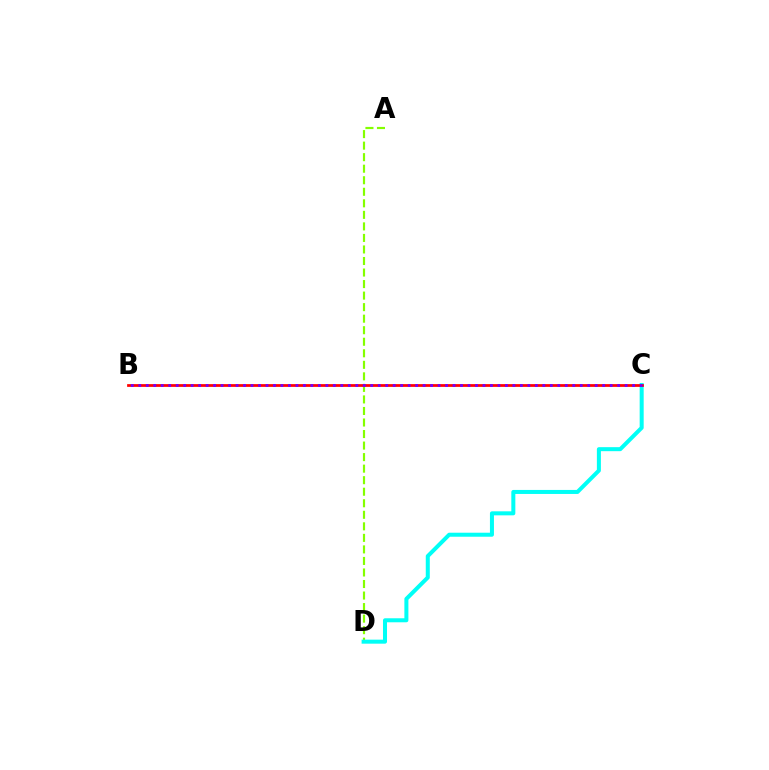{('A', 'D'): [{'color': '#84ff00', 'line_style': 'dashed', 'thickness': 1.57}], ('C', 'D'): [{'color': '#00fff6', 'line_style': 'solid', 'thickness': 2.89}], ('B', 'C'): [{'color': '#ff0000', 'line_style': 'solid', 'thickness': 1.98}, {'color': '#7200ff', 'line_style': 'dotted', 'thickness': 2.03}]}